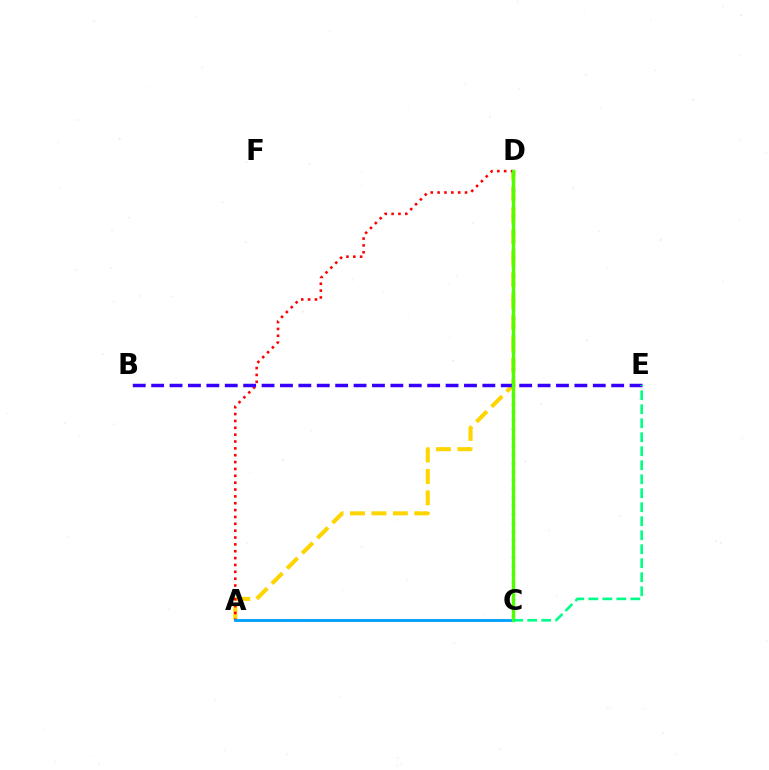{('A', 'D'): [{'color': '#ffd500', 'line_style': 'dashed', 'thickness': 2.91}, {'color': '#ff0000', 'line_style': 'dotted', 'thickness': 1.86}], ('C', 'D'): [{'color': '#ff00ed', 'line_style': 'dotted', 'thickness': 2.32}, {'color': '#4fff00', 'line_style': 'solid', 'thickness': 2.46}], ('B', 'E'): [{'color': '#3700ff', 'line_style': 'dashed', 'thickness': 2.5}], ('A', 'C'): [{'color': '#009eff', 'line_style': 'solid', 'thickness': 2.03}], ('C', 'E'): [{'color': '#00ff86', 'line_style': 'dashed', 'thickness': 1.9}]}